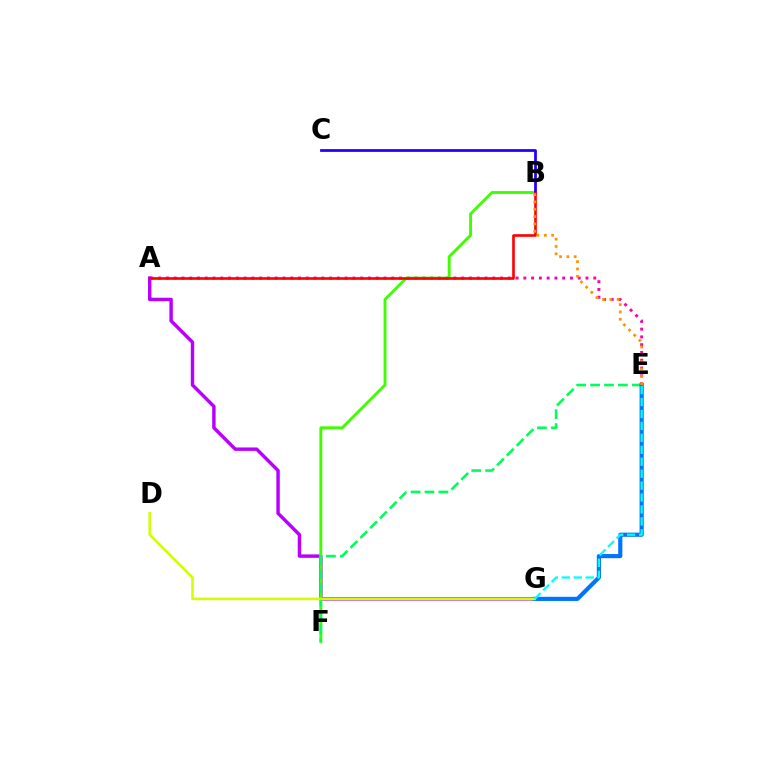{('A', 'E'): [{'color': '#ff00ac', 'line_style': 'dotted', 'thickness': 2.11}], ('A', 'G'): [{'color': '#b900ff', 'line_style': 'solid', 'thickness': 2.47}], ('B', 'F'): [{'color': '#3dff00', 'line_style': 'solid', 'thickness': 2.07}], ('E', 'F'): [{'color': '#00ff5c', 'line_style': 'dashed', 'thickness': 1.89}], ('B', 'C'): [{'color': '#2500ff', 'line_style': 'solid', 'thickness': 2.0}], ('E', 'G'): [{'color': '#0074ff', 'line_style': 'solid', 'thickness': 2.99}, {'color': '#00fff6', 'line_style': 'dashed', 'thickness': 1.62}], ('A', 'B'): [{'color': '#ff0000', 'line_style': 'solid', 'thickness': 1.9}], ('D', 'G'): [{'color': '#d1ff00', 'line_style': 'solid', 'thickness': 1.85}], ('B', 'E'): [{'color': '#ff9400', 'line_style': 'dotted', 'thickness': 1.99}]}